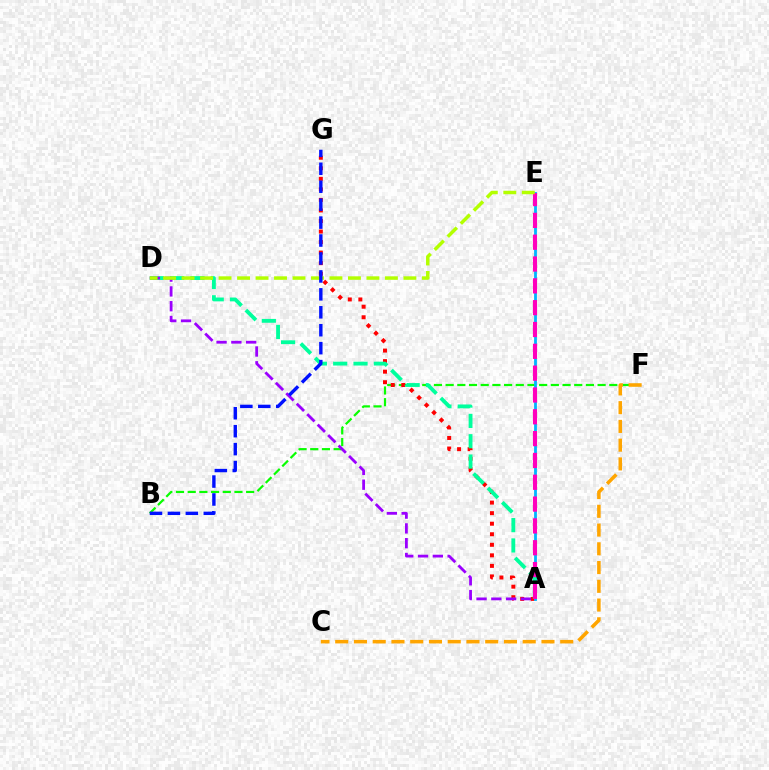{('B', 'F'): [{'color': '#08ff00', 'line_style': 'dashed', 'thickness': 1.59}], ('A', 'G'): [{'color': '#ff0000', 'line_style': 'dotted', 'thickness': 2.86}], ('A', 'E'): [{'color': '#00b5ff', 'line_style': 'solid', 'thickness': 2.02}, {'color': '#ff00bd', 'line_style': 'dashed', 'thickness': 2.96}], ('A', 'D'): [{'color': '#00ff9d', 'line_style': 'dashed', 'thickness': 2.76}, {'color': '#9b00ff', 'line_style': 'dashed', 'thickness': 2.01}], ('D', 'E'): [{'color': '#b3ff00', 'line_style': 'dashed', 'thickness': 2.51}], ('C', 'F'): [{'color': '#ffa500', 'line_style': 'dashed', 'thickness': 2.55}], ('B', 'G'): [{'color': '#0010ff', 'line_style': 'dashed', 'thickness': 2.44}]}